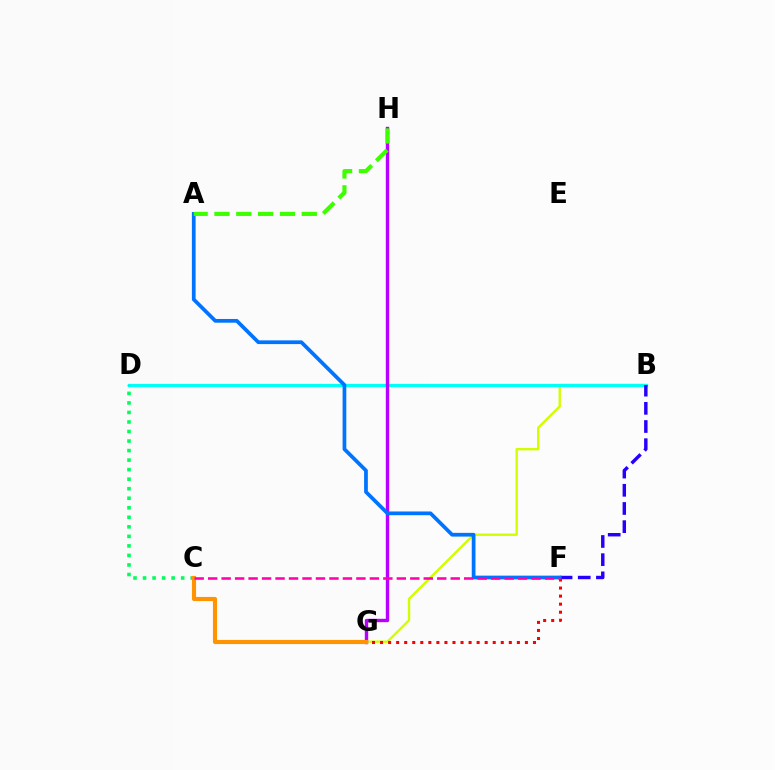{('B', 'G'): [{'color': '#d1ff00', 'line_style': 'solid', 'thickness': 1.71}], ('F', 'G'): [{'color': '#ff0000', 'line_style': 'dotted', 'thickness': 2.19}], ('B', 'D'): [{'color': '#00fff6', 'line_style': 'solid', 'thickness': 2.36}], ('G', 'H'): [{'color': '#b900ff', 'line_style': 'solid', 'thickness': 2.44}], ('B', 'F'): [{'color': '#2500ff', 'line_style': 'dashed', 'thickness': 2.47}], ('A', 'F'): [{'color': '#0074ff', 'line_style': 'solid', 'thickness': 2.68}], ('C', 'D'): [{'color': '#00ff5c', 'line_style': 'dotted', 'thickness': 2.59}], ('A', 'H'): [{'color': '#3dff00', 'line_style': 'dashed', 'thickness': 2.97}], ('C', 'G'): [{'color': '#ff9400', 'line_style': 'solid', 'thickness': 2.98}], ('C', 'F'): [{'color': '#ff00ac', 'line_style': 'dashed', 'thickness': 1.83}]}